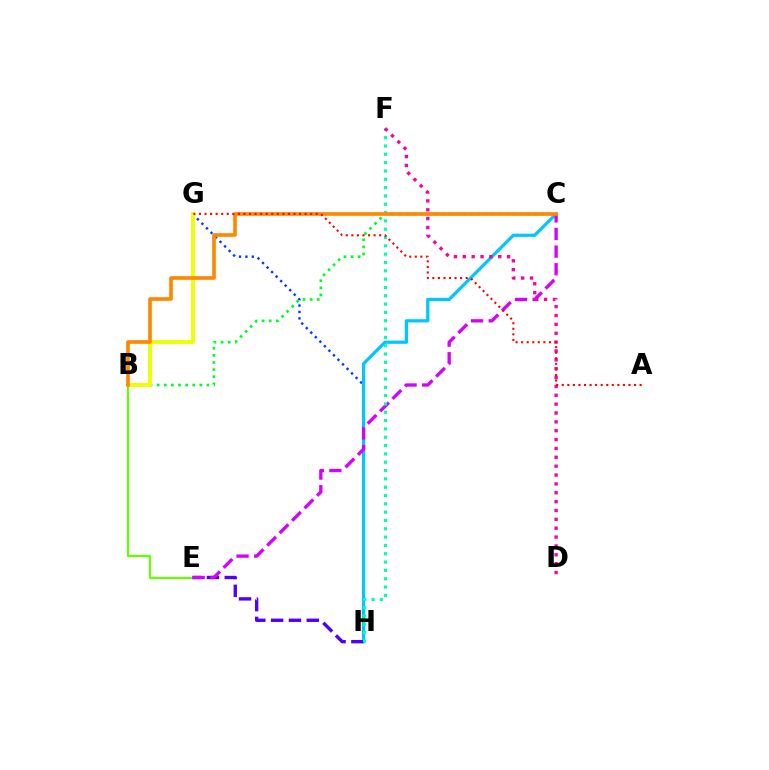{('B', 'E'): [{'color': '#66ff00', 'line_style': 'solid', 'thickness': 1.6}], ('G', 'H'): [{'color': '#003fff', 'line_style': 'dotted', 'thickness': 1.74}], ('B', 'C'): [{'color': '#00ff27', 'line_style': 'dotted', 'thickness': 1.93}, {'color': '#ff8800', 'line_style': 'solid', 'thickness': 2.64}], ('C', 'H'): [{'color': '#00c7ff', 'line_style': 'solid', 'thickness': 2.33}], ('E', 'H'): [{'color': '#4f00ff', 'line_style': 'dashed', 'thickness': 2.42}], ('C', 'E'): [{'color': '#d600ff', 'line_style': 'dashed', 'thickness': 2.39}], ('F', 'H'): [{'color': '#00ffaf', 'line_style': 'dotted', 'thickness': 2.26}], ('D', 'F'): [{'color': '#ff00a0', 'line_style': 'dotted', 'thickness': 2.41}], ('B', 'G'): [{'color': '#eeff00', 'line_style': 'solid', 'thickness': 2.8}], ('A', 'G'): [{'color': '#ff0000', 'line_style': 'dotted', 'thickness': 1.51}]}